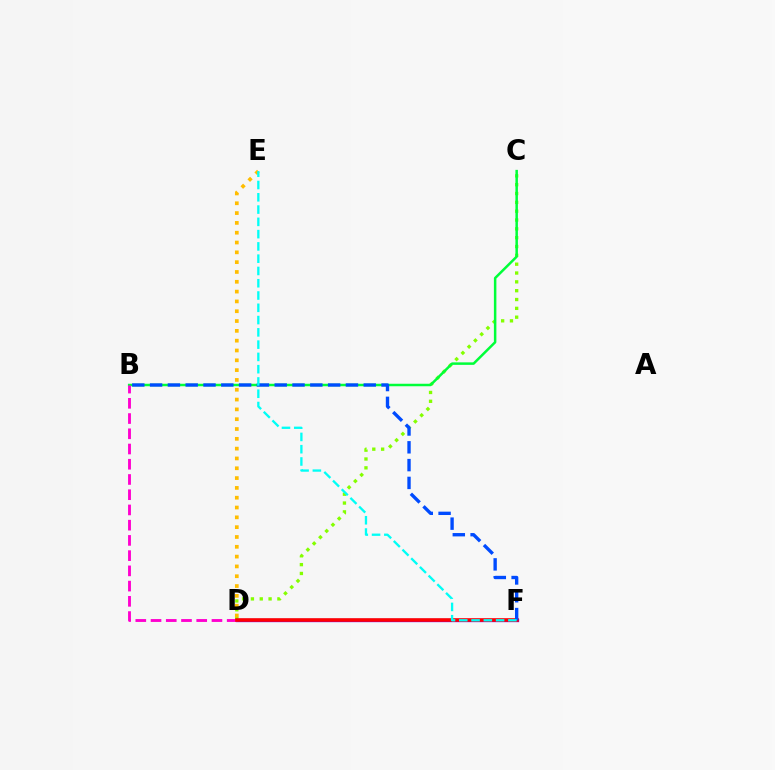{('D', 'F'): [{'color': '#7200ff', 'line_style': 'solid', 'thickness': 2.4}, {'color': '#ff0000', 'line_style': 'solid', 'thickness': 2.58}], ('C', 'D'): [{'color': '#84ff00', 'line_style': 'dotted', 'thickness': 2.4}], ('B', 'C'): [{'color': '#00ff39', 'line_style': 'solid', 'thickness': 1.8}], ('D', 'E'): [{'color': '#ffbd00', 'line_style': 'dotted', 'thickness': 2.67}], ('B', 'D'): [{'color': '#ff00cf', 'line_style': 'dashed', 'thickness': 2.07}], ('B', 'F'): [{'color': '#004bff', 'line_style': 'dashed', 'thickness': 2.42}], ('E', 'F'): [{'color': '#00fff6', 'line_style': 'dashed', 'thickness': 1.67}]}